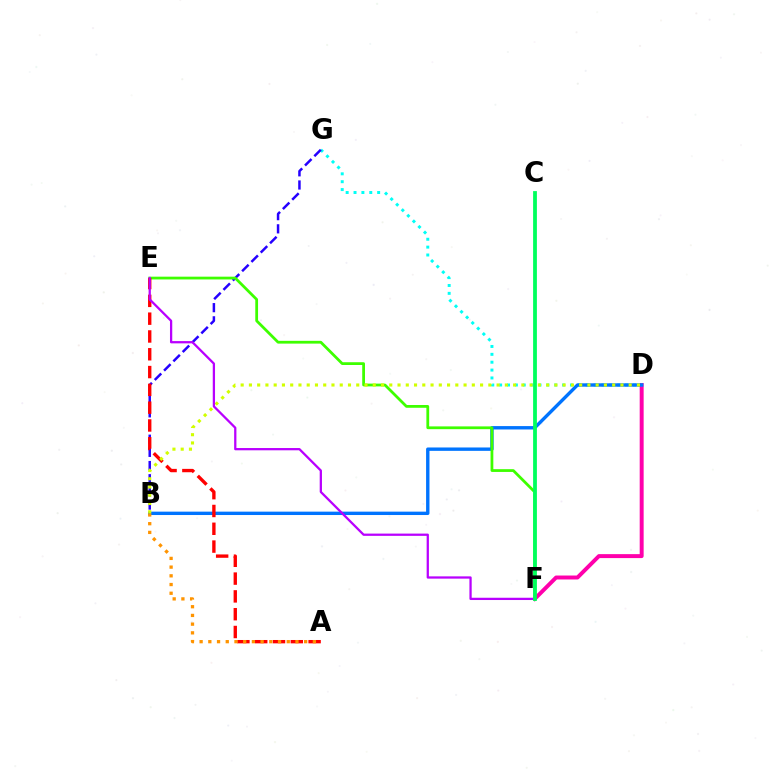{('D', 'F'): [{'color': '#ff00ac', 'line_style': 'solid', 'thickness': 2.85}], ('D', 'G'): [{'color': '#00fff6', 'line_style': 'dotted', 'thickness': 2.14}], ('B', 'D'): [{'color': '#0074ff', 'line_style': 'solid', 'thickness': 2.43}, {'color': '#d1ff00', 'line_style': 'dotted', 'thickness': 2.24}], ('B', 'G'): [{'color': '#2500ff', 'line_style': 'dashed', 'thickness': 1.79}], ('E', 'F'): [{'color': '#3dff00', 'line_style': 'solid', 'thickness': 2.0}, {'color': '#b900ff', 'line_style': 'solid', 'thickness': 1.63}], ('A', 'E'): [{'color': '#ff0000', 'line_style': 'dashed', 'thickness': 2.42}], ('A', 'B'): [{'color': '#ff9400', 'line_style': 'dotted', 'thickness': 2.37}], ('C', 'F'): [{'color': '#00ff5c', 'line_style': 'solid', 'thickness': 2.72}]}